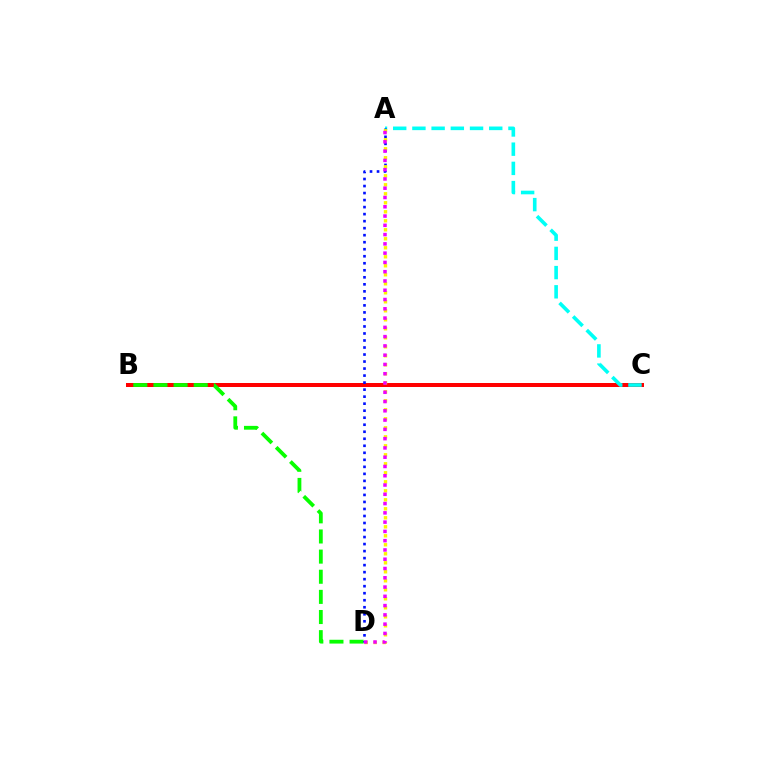{('B', 'C'): [{'color': '#ff0000', 'line_style': 'solid', 'thickness': 2.88}], ('A', 'C'): [{'color': '#00fff6', 'line_style': 'dashed', 'thickness': 2.61}], ('B', 'D'): [{'color': '#08ff00', 'line_style': 'dashed', 'thickness': 2.74}], ('A', 'D'): [{'color': '#0010ff', 'line_style': 'dotted', 'thickness': 1.91}, {'color': '#fcf500', 'line_style': 'dotted', 'thickness': 2.45}, {'color': '#ee00ff', 'line_style': 'dotted', 'thickness': 2.52}]}